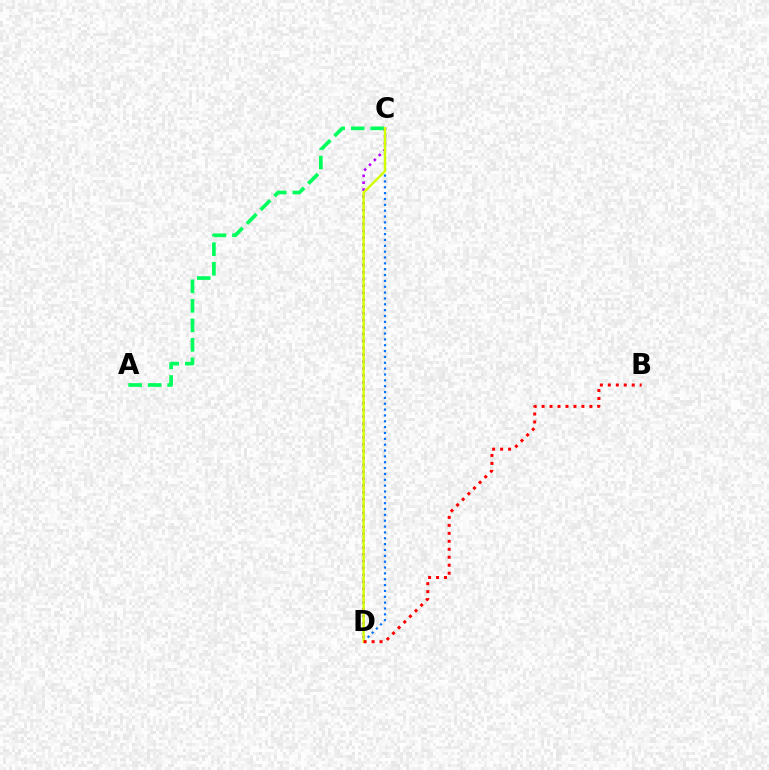{('C', 'D'): [{'color': '#0074ff', 'line_style': 'dotted', 'thickness': 1.59}, {'color': '#b900ff', 'line_style': 'dotted', 'thickness': 1.87}, {'color': '#d1ff00', 'line_style': 'solid', 'thickness': 1.76}], ('A', 'C'): [{'color': '#00ff5c', 'line_style': 'dashed', 'thickness': 2.65}], ('B', 'D'): [{'color': '#ff0000', 'line_style': 'dotted', 'thickness': 2.16}]}